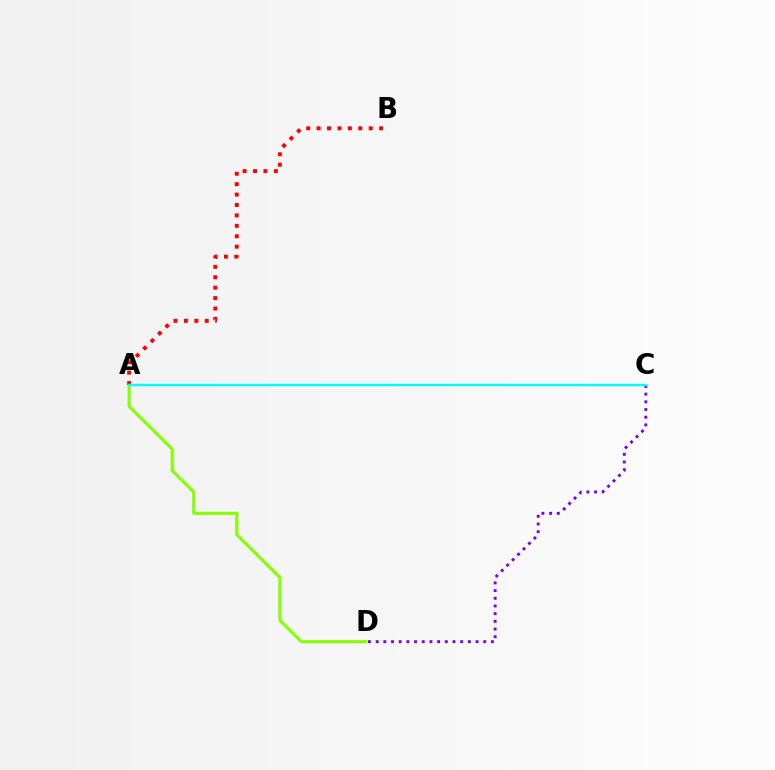{('A', 'D'): [{'color': '#84ff00', 'line_style': 'solid', 'thickness': 2.22}], ('C', 'D'): [{'color': '#7200ff', 'line_style': 'dotted', 'thickness': 2.09}], ('A', 'B'): [{'color': '#ff0000', 'line_style': 'dotted', 'thickness': 2.83}], ('A', 'C'): [{'color': '#00fff6', 'line_style': 'solid', 'thickness': 1.72}]}